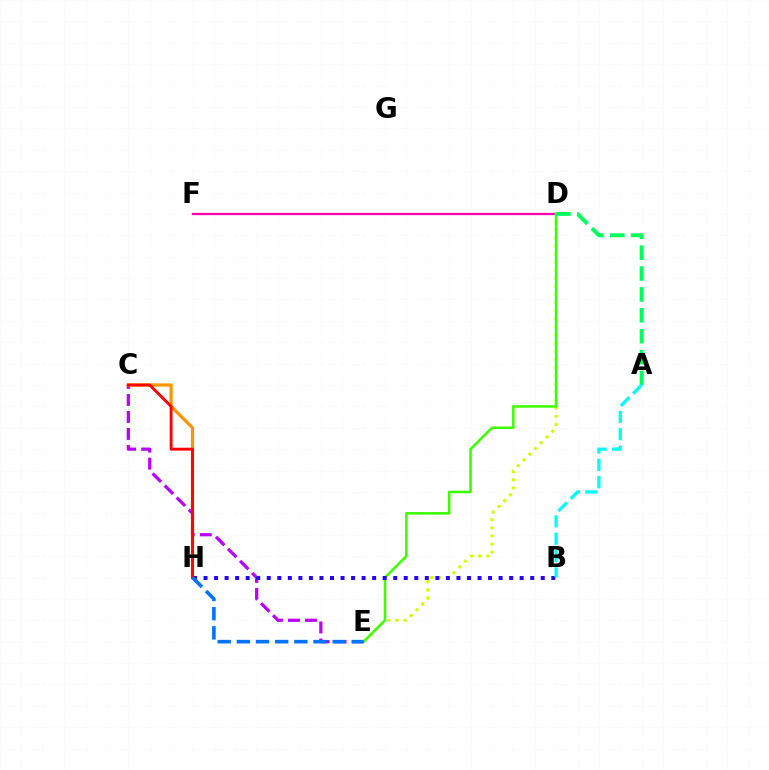{('D', 'F'): [{'color': '#ff00ac', 'line_style': 'solid', 'thickness': 1.65}], ('C', 'E'): [{'color': '#b900ff', 'line_style': 'dashed', 'thickness': 2.31}], ('D', 'E'): [{'color': '#d1ff00', 'line_style': 'dotted', 'thickness': 2.21}, {'color': '#3dff00', 'line_style': 'solid', 'thickness': 1.83}], ('C', 'H'): [{'color': '#ff9400', 'line_style': 'solid', 'thickness': 2.29}, {'color': '#ff0000', 'line_style': 'solid', 'thickness': 2.07}], ('A', 'D'): [{'color': '#00ff5c', 'line_style': 'dashed', 'thickness': 2.84}], ('B', 'H'): [{'color': '#2500ff', 'line_style': 'dotted', 'thickness': 2.86}], ('A', 'B'): [{'color': '#00fff6', 'line_style': 'dashed', 'thickness': 2.36}], ('E', 'H'): [{'color': '#0074ff', 'line_style': 'dashed', 'thickness': 2.6}]}